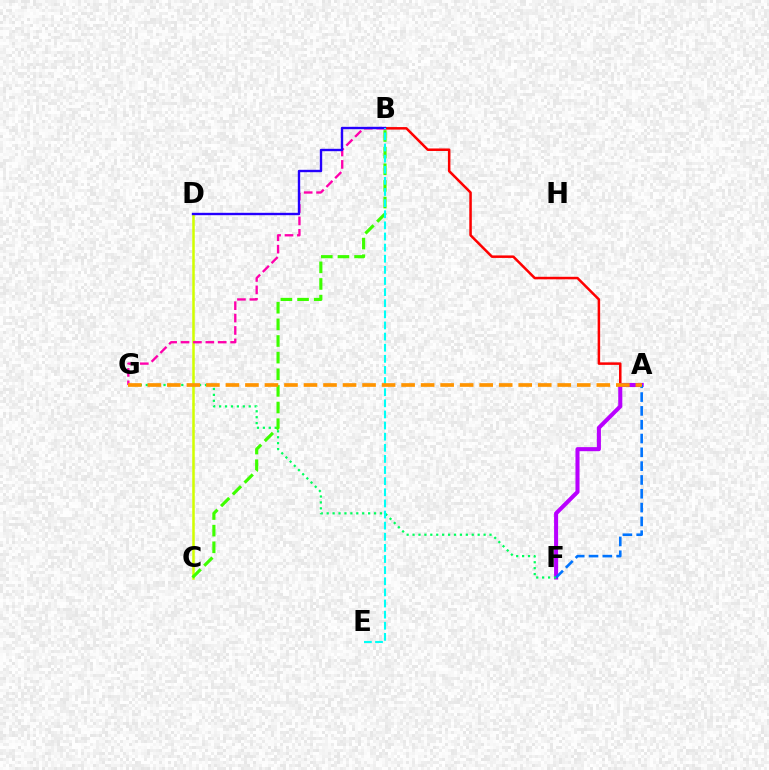{('A', 'B'): [{'color': '#ff0000', 'line_style': 'solid', 'thickness': 1.81}], ('A', 'F'): [{'color': '#b900ff', 'line_style': 'solid', 'thickness': 2.92}, {'color': '#0074ff', 'line_style': 'dashed', 'thickness': 1.88}], ('C', 'D'): [{'color': '#d1ff00', 'line_style': 'solid', 'thickness': 1.81}], ('F', 'G'): [{'color': '#00ff5c', 'line_style': 'dotted', 'thickness': 1.61}], ('B', 'C'): [{'color': '#3dff00', 'line_style': 'dashed', 'thickness': 2.26}], ('B', 'G'): [{'color': '#ff00ac', 'line_style': 'dashed', 'thickness': 1.68}], ('B', 'D'): [{'color': '#2500ff', 'line_style': 'solid', 'thickness': 1.72}], ('B', 'E'): [{'color': '#00fff6', 'line_style': 'dashed', 'thickness': 1.51}], ('A', 'G'): [{'color': '#ff9400', 'line_style': 'dashed', 'thickness': 2.65}]}